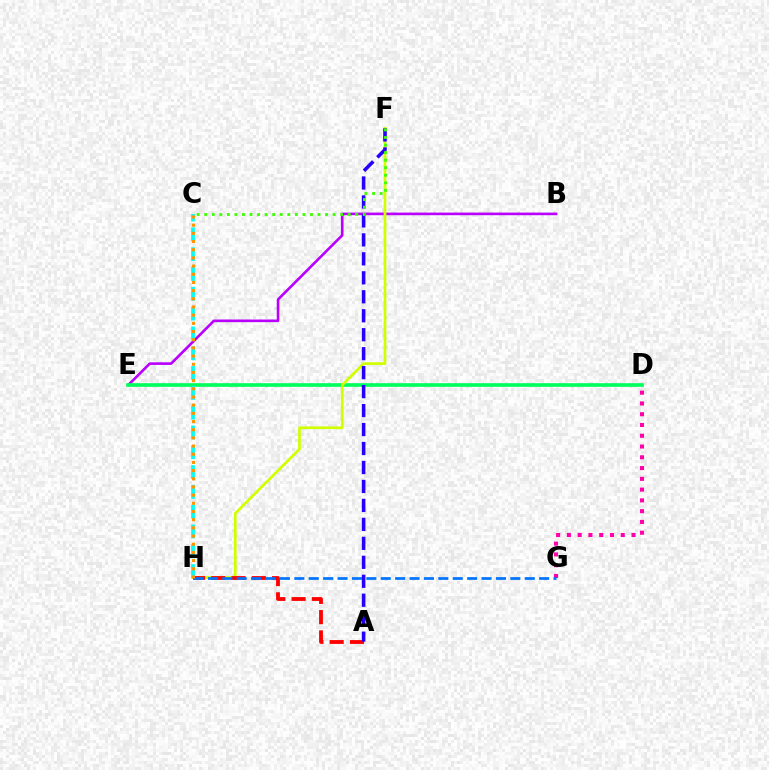{('B', 'E'): [{'color': '#b900ff', 'line_style': 'solid', 'thickness': 1.89}], ('D', 'E'): [{'color': '#00ff5c', 'line_style': 'solid', 'thickness': 2.63}], ('F', 'H'): [{'color': '#d1ff00', 'line_style': 'solid', 'thickness': 1.95}], ('A', 'H'): [{'color': '#ff0000', 'line_style': 'dashed', 'thickness': 2.75}], ('A', 'F'): [{'color': '#2500ff', 'line_style': 'dashed', 'thickness': 2.58}], ('D', 'G'): [{'color': '#ff00ac', 'line_style': 'dotted', 'thickness': 2.93}], ('G', 'H'): [{'color': '#0074ff', 'line_style': 'dashed', 'thickness': 1.96}], ('C', 'H'): [{'color': '#00fff6', 'line_style': 'dashed', 'thickness': 2.69}, {'color': '#ff9400', 'line_style': 'dotted', 'thickness': 2.22}], ('C', 'F'): [{'color': '#3dff00', 'line_style': 'dotted', 'thickness': 2.05}]}